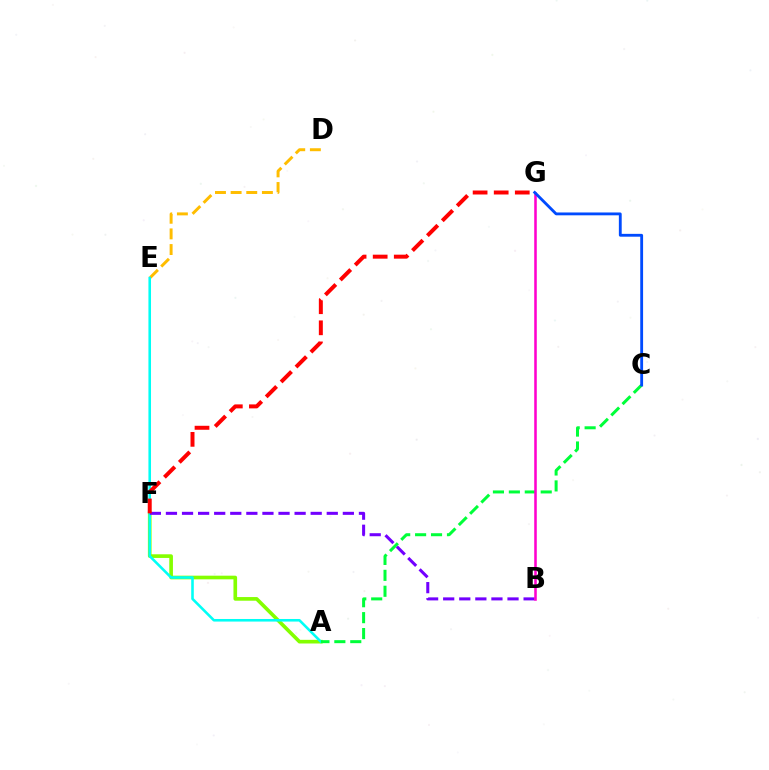{('A', 'F'): [{'color': '#84ff00', 'line_style': 'solid', 'thickness': 2.63}], ('D', 'E'): [{'color': '#ffbd00', 'line_style': 'dashed', 'thickness': 2.13}], ('A', 'E'): [{'color': '#00fff6', 'line_style': 'solid', 'thickness': 1.86}], ('A', 'C'): [{'color': '#00ff39', 'line_style': 'dashed', 'thickness': 2.16}], ('B', 'F'): [{'color': '#7200ff', 'line_style': 'dashed', 'thickness': 2.18}], ('F', 'G'): [{'color': '#ff0000', 'line_style': 'dashed', 'thickness': 2.86}], ('B', 'G'): [{'color': '#ff00cf', 'line_style': 'solid', 'thickness': 1.84}], ('C', 'G'): [{'color': '#004bff', 'line_style': 'solid', 'thickness': 2.04}]}